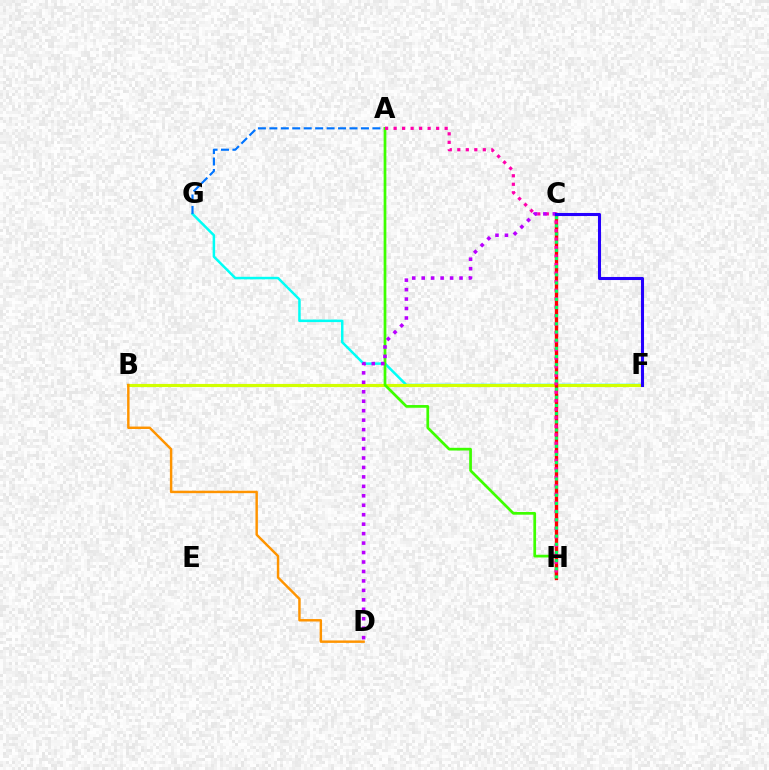{('F', 'G'): [{'color': '#00fff6', 'line_style': 'solid', 'thickness': 1.8}], ('B', 'F'): [{'color': '#d1ff00', 'line_style': 'solid', 'thickness': 2.26}], ('A', 'G'): [{'color': '#0074ff', 'line_style': 'dashed', 'thickness': 1.56}], ('A', 'H'): [{'color': '#3dff00', 'line_style': 'solid', 'thickness': 1.96}, {'color': '#ff00ac', 'line_style': 'dotted', 'thickness': 2.31}], ('C', 'H'): [{'color': '#ff0000', 'line_style': 'solid', 'thickness': 2.43}, {'color': '#00ff5c', 'line_style': 'dotted', 'thickness': 2.22}], ('C', 'D'): [{'color': '#b900ff', 'line_style': 'dotted', 'thickness': 2.57}], ('B', 'D'): [{'color': '#ff9400', 'line_style': 'solid', 'thickness': 1.76}], ('C', 'F'): [{'color': '#2500ff', 'line_style': 'solid', 'thickness': 2.2}]}